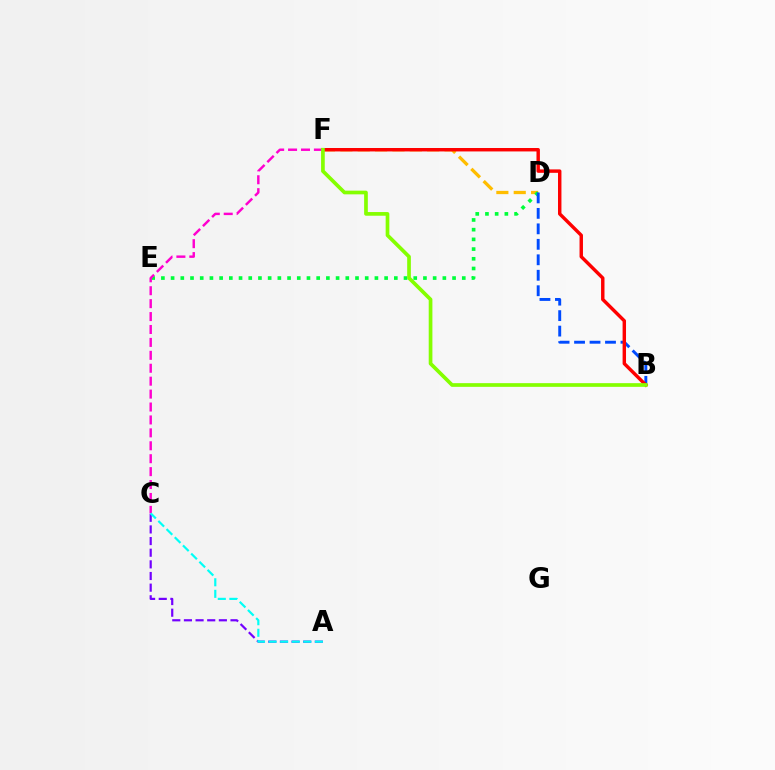{('A', 'C'): [{'color': '#7200ff', 'line_style': 'dashed', 'thickness': 1.58}, {'color': '#00fff6', 'line_style': 'dashed', 'thickness': 1.57}], ('D', 'F'): [{'color': '#ffbd00', 'line_style': 'dashed', 'thickness': 2.36}], ('D', 'E'): [{'color': '#00ff39', 'line_style': 'dotted', 'thickness': 2.64}], ('B', 'D'): [{'color': '#004bff', 'line_style': 'dashed', 'thickness': 2.1}], ('B', 'F'): [{'color': '#ff0000', 'line_style': 'solid', 'thickness': 2.47}, {'color': '#84ff00', 'line_style': 'solid', 'thickness': 2.65}], ('C', 'F'): [{'color': '#ff00cf', 'line_style': 'dashed', 'thickness': 1.76}]}